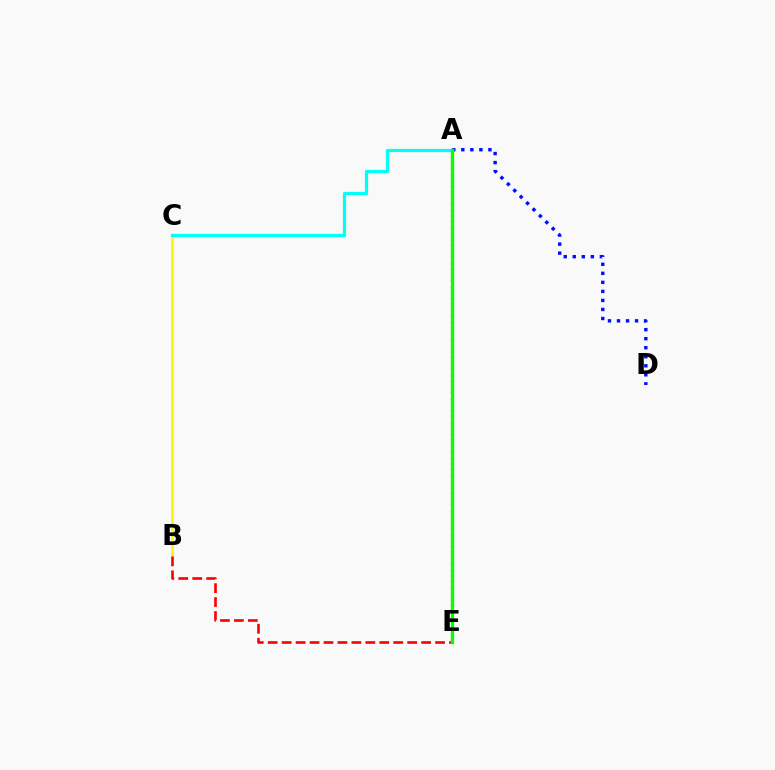{('A', 'D'): [{'color': '#0010ff', 'line_style': 'dotted', 'thickness': 2.45}], ('B', 'C'): [{'color': '#fcf500', 'line_style': 'solid', 'thickness': 1.82}], ('A', 'C'): [{'color': '#00fff6', 'line_style': 'solid', 'thickness': 2.3}], ('B', 'E'): [{'color': '#ff0000', 'line_style': 'dashed', 'thickness': 1.89}], ('A', 'E'): [{'color': '#ee00ff', 'line_style': 'dotted', 'thickness': 1.6}, {'color': '#08ff00', 'line_style': 'solid', 'thickness': 2.41}]}